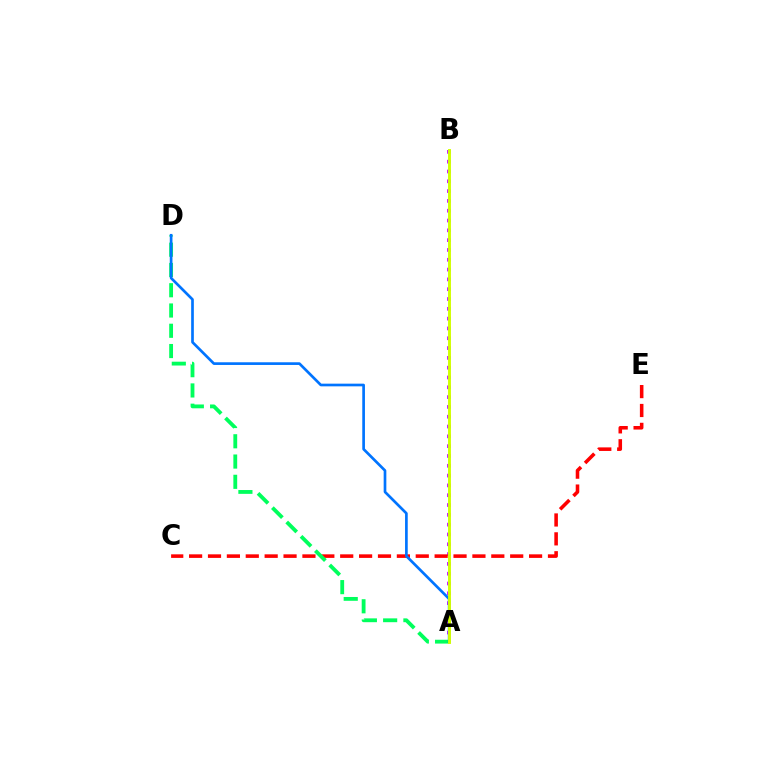{('A', 'B'): [{'color': '#b900ff', 'line_style': 'dotted', 'thickness': 2.67}, {'color': '#d1ff00', 'line_style': 'solid', 'thickness': 2.1}], ('C', 'E'): [{'color': '#ff0000', 'line_style': 'dashed', 'thickness': 2.57}], ('A', 'D'): [{'color': '#00ff5c', 'line_style': 'dashed', 'thickness': 2.75}, {'color': '#0074ff', 'line_style': 'solid', 'thickness': 1.93}]}